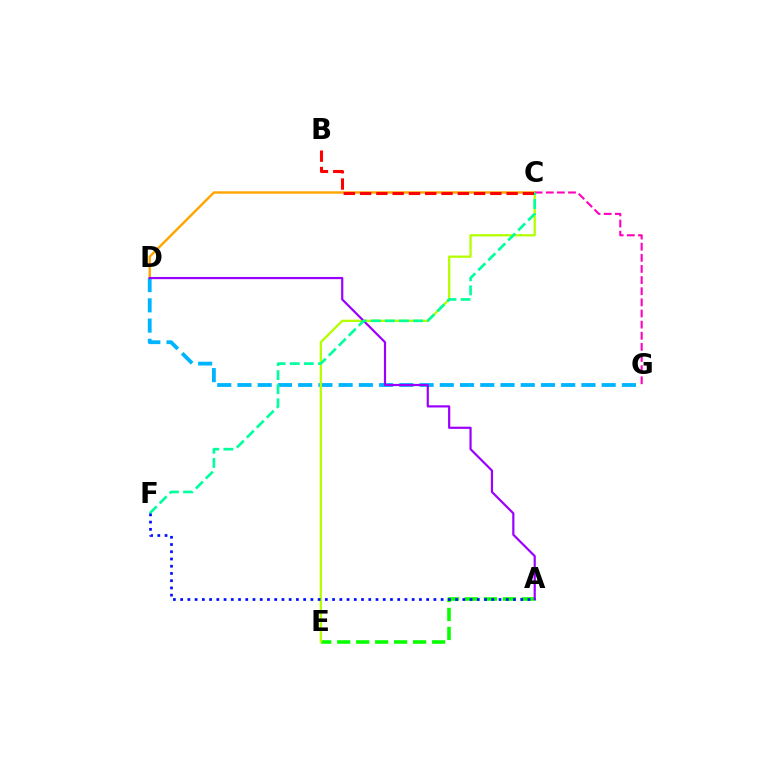{('C', 'D'): [{'color': '#ffa500', 'line_style': 'solid', 'thickness': 1.73}], ('D', 'G'): [{'color': '#00b5ff', 'line_style': 'dashed', 'thickness': 2.75}], ('A', 'E'): [{'color': '#08ff00', 'line_style': 'dashed', 'thickness': 2.58}], ('C', 'E'): [{'color': '#b3ff00', 'line_style': 'solid', 'thickness': 1.65}], ('C', 'G'): [{'color': '#ff00bd', 'line_style': 'dashed', 'thickness': 1.51}], ('A', 'D'): [{'color': '#9b00ff', 'line_style': 'solid', 'thickness': 1.58}], ('C', 'F'): [{'color': '#00ff9d', 'line_style': 'dashed', 'thickness': 1.92}], ('B', 'C'): [{'color': '#ff0000', 'line_style': 'dashed', 'thickness': 2.21}], ('A', 'F'): [{'color': '#0010ff', 'line_style': 'dotted', 'thickness': 1.97}]}